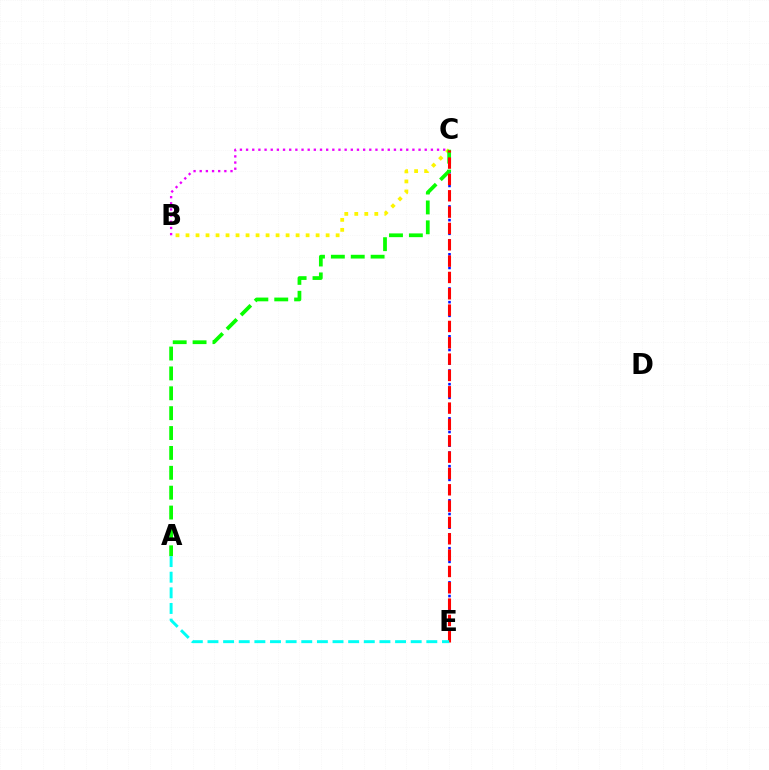{('C', 'E'): [{'color': '#0010ff', 'line_style': 'dotted', 'thickness': 1.86}, {'color': '#ff0000', 'line_style': 'dashed', 'thickness': 2.22}], ('B', 'C'): [{'color': '#fcf500', 'line_style': 'dotted', 'thickness': 2.72}, {'color': '#ee00ff', 'line_style': 'dotted', 'thickness': 1.67}], ('A', 'C'): [{'color': '#08ff00', 'line_style': 'dashed', 'thickness': 2.7}], ('A', 'E'): [{'color': '#00fff6', 'line_style': 'dashed', 'thickness': 2.12}]}